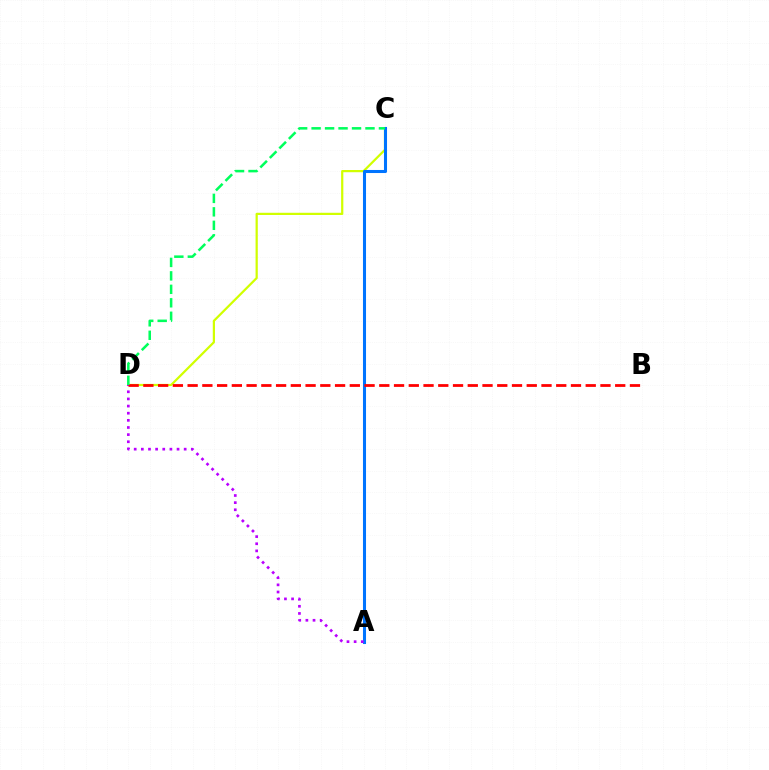{('C', 'D'): [{'color': '#d1ff00', 'line_style': 'solid', 'thickness': 1.6}, {'color': '#00ff5c', 'line_style': 'dashed', 'thickness': 1.83}], ('A', 'C'): [{'color': '#0074ff', 'line_style': 'solid', 'thickness': 2.2}], ('A', 'D'): [{'color': '#b900ff', 'line_style': 'dotted', 'thickness': 1.94}], ('B', 'D'): [{'color': '#ff0000', 'line_style': 'dashed', 'thickness': 2.0}]}